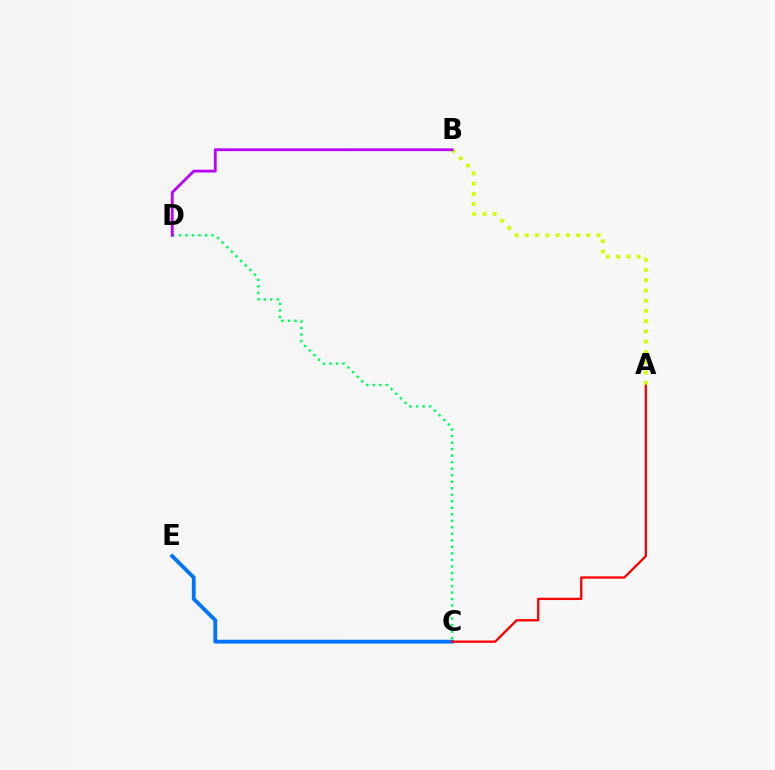{('C', 'E'): [{'color': '#0074ff', 'line_style': 'solid', 'thickness': 2.75}], ('C', 'D'): [{'color': '#00ff5c', 'line_style': 'dotted', 'thickness': 1.77}], ('A', 'C'): [{'color': '#ff0000', 'line_style': 'solid', 'thickness': 1.67}], ('A', 'B'): [{'color': '#d1ff00', 'line_style': 'dotted', 'thickness': 2.78}], ('B', 'D'): [{'color': '#b900ff', 'line_style': 'solid', 'thickness': 2.02}]}